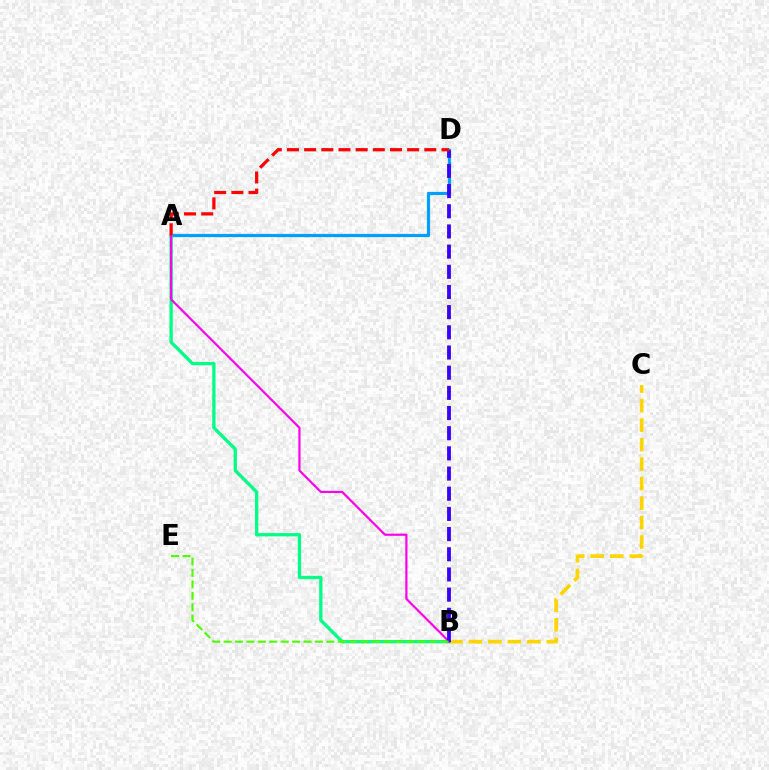{('B', 'C'): [{'color': '#ffd500', 'line_style': 'dashed', 'thickness': 2.65}], ('A', 'D'): [{'color': '#009eff', 'line_style': 'solid', 'thickness': 2.31}, {'color': '#ff0000', 'line_style': 'dashed', 'thickness': 2.33}], ('A', 'B'): [{'color': '#00ff86', 'line_style': 'solid', 'thickness': 2.37}, {'color': '#ff00ed', 'line_style': 'solid', 'thickness': 1.58}], ('B', 'D'): [{'color': '#3700ff', 'line_style': 'dashed', 'thickness': 2.74}], ('B', 'E'): [{'color': '#4fff00', 'line_style': 'dashed', 'thickness': 1.55}]}